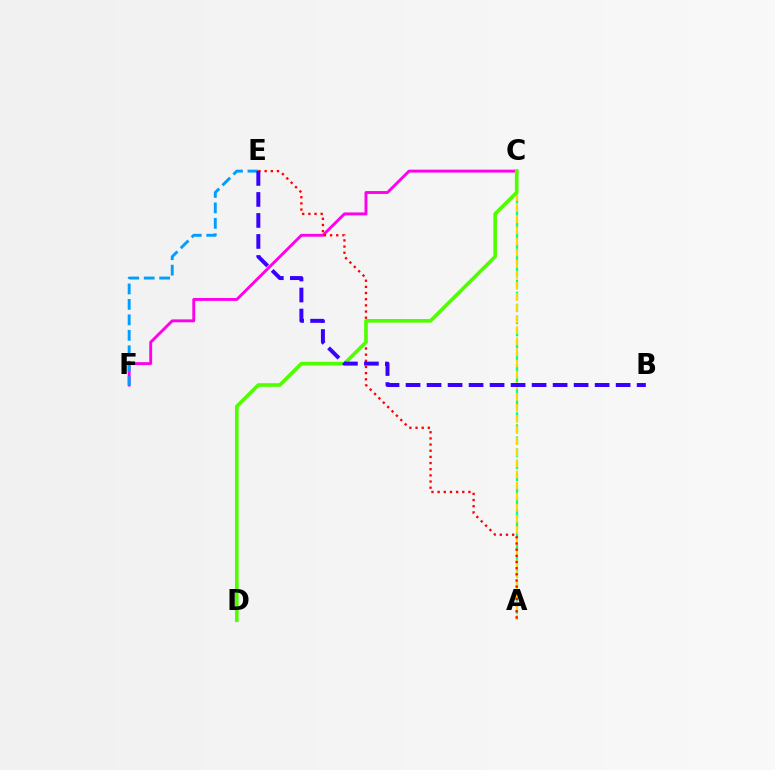{('A', 'C'): [{'color': '#00ff86', 'line_style': 'dashed', 'thickness': 1.64}, {'color': '#ffd500', 'line_style': 'dashed', 'thickness': 1.51}], ('C', 'F'): [{'color': '#ff00ed', 'line_style': 'solid', 'thickness': 2.08}], ('E', 'F'): [{'color': '#009eff', 'line_style': 'dashed', 'thickness': 2.1}], ('A', 'E'): [{'color': '#ff0000', 'line_style': 'dotted', 'thickness': 1.67}], ('C', 'D'): [{'color': '#4fff00', 'line_style': 'solid', 'thickness': 2.61}], ('B', 'E'): [{'color': '#3700ff', 'line_style': 'dashed', 'thickness': 2.85}]}